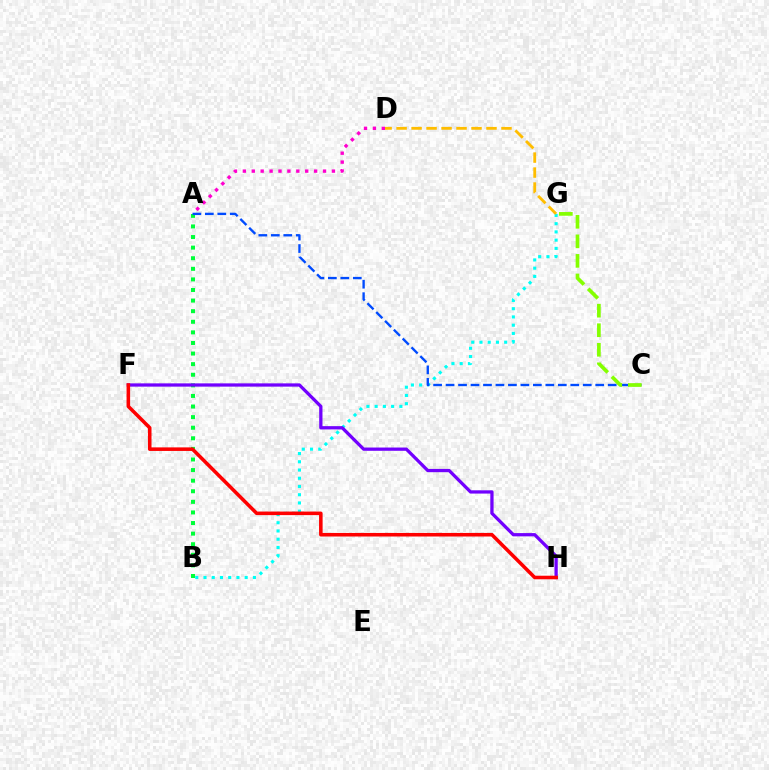{('B', 'G'): [{'color': '#00fff6', 'line_style': 'dotted', 'thickness': 2.24}], ('A', 'B'): [{'color': '#00ff39', 'line_style': 'dotted', 'thickness': 2.88}], ('A', 'C'): [{'color': '#004bff', 'line_style': 'dashed', 'thickness': 1.69}], ('F', 'H'): [{'color': '#7200ff', 'line_style': 'solid', 'thickness': 2.35}, {'color': '#ff0000', 'line_style': 'solid', 'thickness': 2.56}], ('A', 'D'): [{'color': '#ff00cf', 'line_style': 'dotted', 'thickness': 2.42}], ('D', 'G'): [{'color': '#ffbd00', 'line_style': 'dashed', 'thickness': 2.04}], ('C', 'G'): [{'color': '#84ff00', 'line_style': 'dashed', 'thickness': 2.66}]}